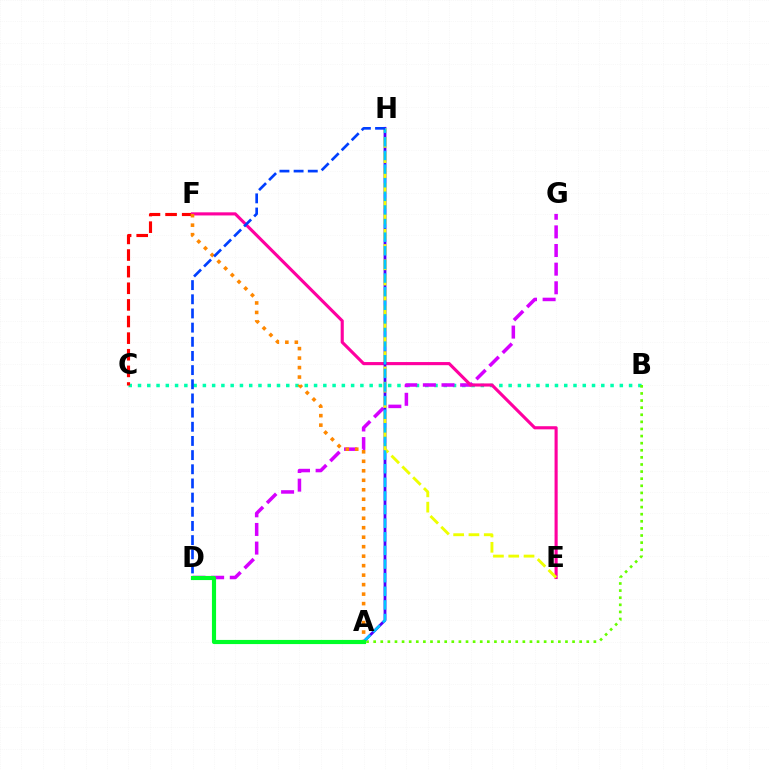{('B', 'C'): [{'color': '#00ffaf', 'line_style': 'dotted', 'thickness': 2.52}], ('D', 'G'): [{'color': '#d600ff', 'line_style': 'dashed', 'thickness': 2.53}], ('C', 'F'): [{'color': '#ff0000', 'line_style': 'dashed', 'thickness': 2.26}], ('E', 'F'): [{'color': '#ff00a0', 'line_style': 'solid', 'thickness': 2.25}], ('A', 'B'): [{'color': '#66ff00', 'line_style': 'dotted', 'thickness': 1.93}], ('A', 'F'): [{'color': '#ff8800', 'line_style': 'dotted', 'thickness': 2.58}], ('A', 'H'): [{'color': '#4f00ff', 'line_style': 'solid', 'thickness': 2.01}, {'color': '#00c7ff', 'line_style': 'dashed', 'thickness': 1.85}], ('E', 'H'): [{'color': '#eeff00', 'line_style': 'dashed', 'thickness': 2.08}], ('A', 'D'): [{'color': '#00ff27', 'line_style': 'solid', 'thickness': 2.98}], ('D', 'H'): [{'color': '#003fff', 'line_style': 'dashed', 'thickness': 1.92}]}